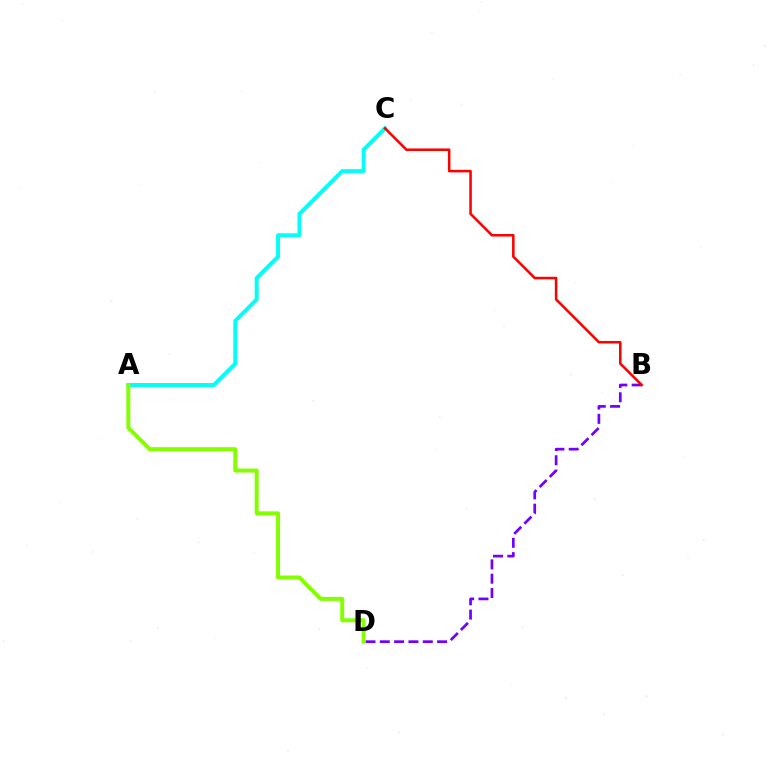{('B', 'D'): [{'color': '#7200ff', 'line_style': 'dashed', 'thickness': 1.95}], ('A', 'C'): [{'color': '#00fff6', 'line_style': 'solid', 'thickness': 2.84}], ('A', 'D'): [{'color': '#84ff00', 'line_style': 'solid', 'thickness': 2.86}], ('B', 'C'): [{'color': '#ff0000', 'line_style': 'solid', 'thickness': 1.84}]}